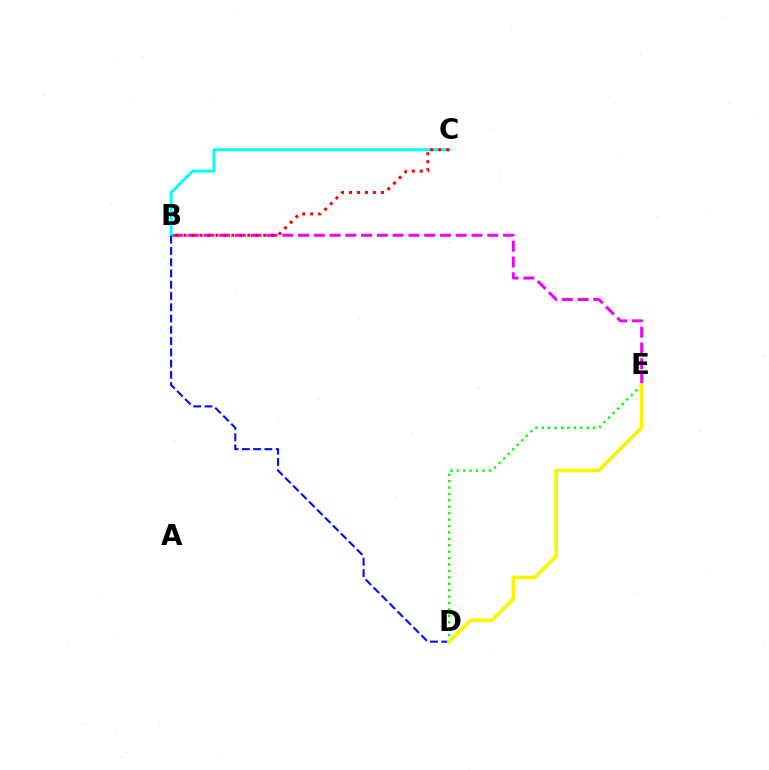{('B', 'E'): [{'color': '#ee00ff', 'line_style': 'dashed', 'thickness': 2.14}], ('B', 'C'): [{'color': '#00fff6', 'line_style': 'solid', 'thickness': 2.1}, {'color': '#ff0000', 'line_style': 'dotted', 'thickness': 2.16}], ('D', 'E'): [{'color': '#08ff00', 'line_style': 'dotted', 'thickness': 1.74}, {'color': '#fcf500', 'line_style': 'solid', 'thickness': 2.63}], ('B', 'D'): [{'color': '#0010ff', 'line_style': 'dashed', 'thickness': 1.53}]}